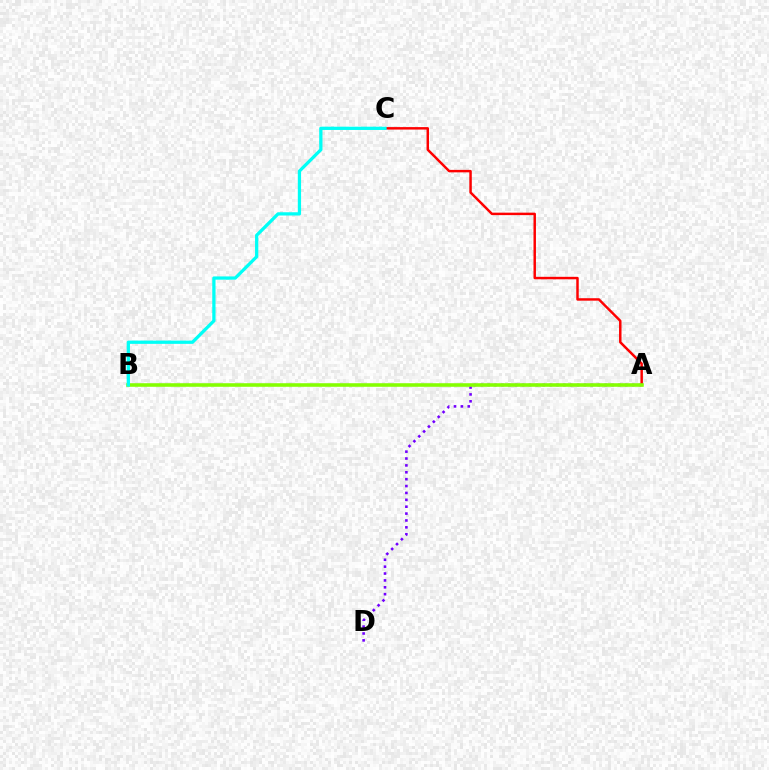{('A', 'D'): [{'color': '#7200ff', 'line_style': 'dotted', 'thickness': 1.87}], ('A', 'C'): [{'color': '#ff0000', 'line_style': 'solid', 'thickness': 1.78}], ('A', 'B'): [{'color': '#84ff00', 'line_style': 'solid', 'thickness': 2.57}], ('B', 'C'): [{'color': '#00fff6', 'line_style': 'solid', 'thickness': 2.35}]}